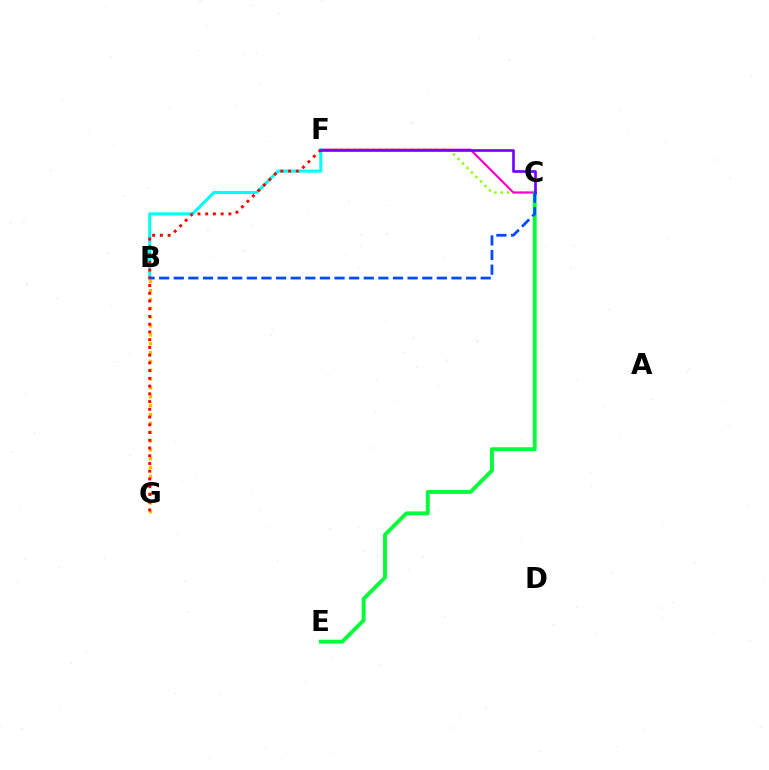{('C', 'F'): [{'color': '#84ff00', 'line_style': 'dotted', 'thickness': 1.73}, {'color': '#ff00cf', 'line_style': 'solid', 'thickness': 1.55}, {'color': '#7200ff', 'line_style': 'solid', 'thickness': 1.91}], ('B', 'F'): [{'color': '#00fff6', 'line_style': 'solid', 'thickness': 2.2}], ('C', 'E'): [{'color': '#00ff39', 'line_style': 'solid', 'thickness': 2.8}], ('B', 'G'): [{'color': '#ffbd00', 'line_style': 'dotted', 'thickness': 2.4}], ('F', 'G'): [{'color': '#ff0000', 'line_style': 'dotted', 'thickness': 2.1}], ('B', 'C'): [{'color': '#004bff', 'line_style': 'dashed', 'thickness': 1.99}]}